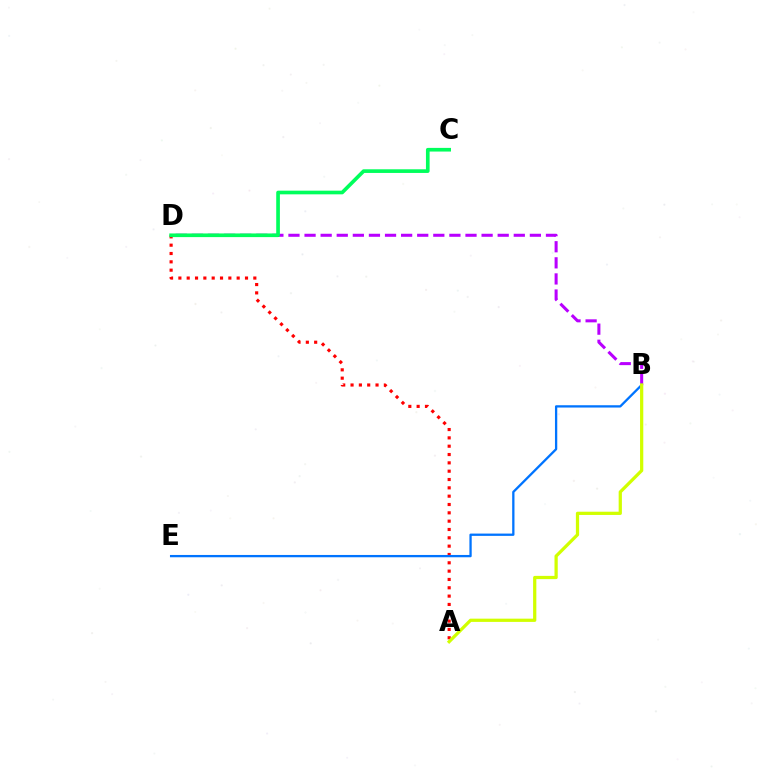{('A', 'D'): [{'color': '#ff0000', 'line_style': 'dotted', 'thickness': 2.26}], ('B', 'D'): [{'color': '#b900ff', 'line_style': 'dashed', 'thickness': 2.19}], ('B', 'E'): [{'color': '#0074ff', 'line_style': 'solid', 'thickness': 1.65}], ('C', 'D'): [{'color': '#00ff5c', 'line_style': 'solid', 'thickness': 2.64}], ('A', 'B'): [{'color': '#d1ff00', 'line_style': 'solid', 'thickness': 2.33}]}